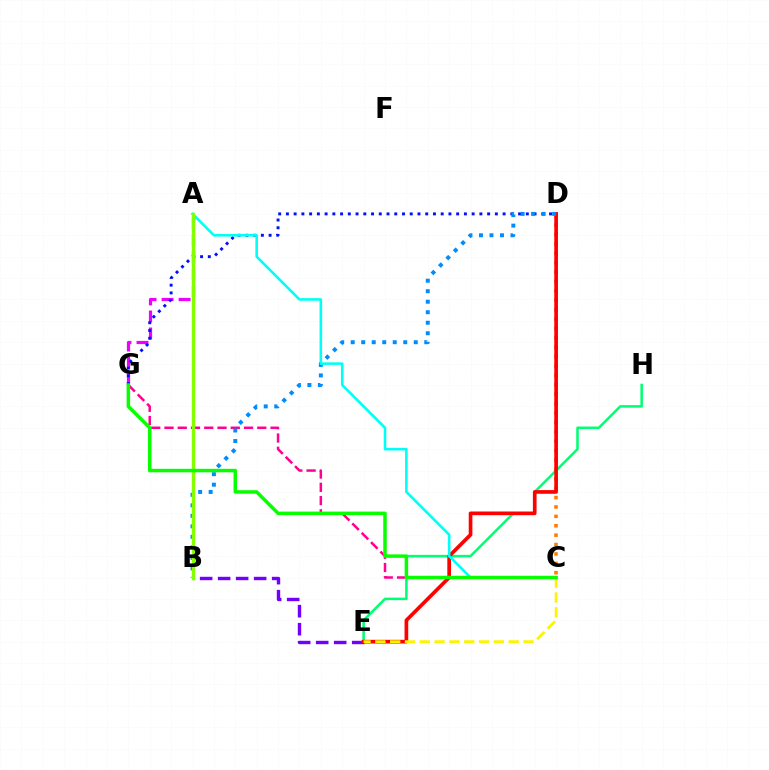{('B', 'E'): [{'color': '#7200ff', 'line_style': 'dashed', 'thickness': 2.45}], ('E', 'H'): [{'color': '#00ff74', 'line_style': 'solid', 'thickness': 1.82}], ('A', 'G'): [{'color': '#ee00ff', 'line_style': 'dashed', 'thickness': 2.31}], ('C', 'D'): [{'color': '#ff7c00', 'line_style': 'dotted', 'thickness': 2.55}], ('D', 'G'): [{'color': '#0010ff', 'line_style': 'dotted', 'thickness': 2.1}], ('C', 'G'): [{'color': '#ff0094', 'line_style': 'dashed', 'thickness': 1.8}, {'color': '#08ff00', 'line_style': 'solid', 'thickness': 2.51}], ('D', 'E'): [{'color': '#ff0000', 'line_style': 'solid', 'thickness': 2.65}], ('C', 'E'): [{'color': '#fcf500', 'line_style': 'dashed', 'thickness': 2.01}], ('B', 'D'): [{'color': '#008cff', 'line_style': 'dotted', 'thickness': 2.85}], ('A', 'C'): [{'color': '#00fff6', 'line_style': 'solid', 'thickness': 1.87}], ('A', 'B'): [{'color': '#84ff00', 'line_style': 'solid', 'thickness': 2.42}]}